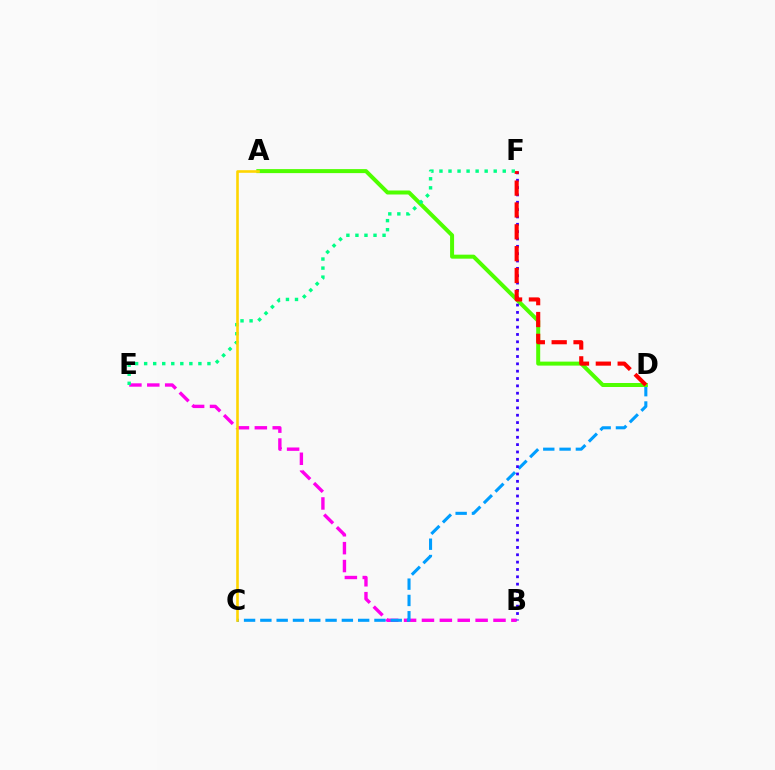{('B', 'E'): [{'color': '#ff00ed', 'line_style': 'dashed', 'thickness': 2.43}], ('C', 'D'): [{'color': '#009eff', 'line_style': 'dashed', 'thickness': 2.21}], ('A', 'D'): [{'color': '#4fff00', 'line_style': 'solid', 'thickness': 2.88}], ('B', 'F'): [{'color': '#3700ff', 'line_style': 'dotted', 'thickness': 2.0}], ('D', 'F'): [{'color': '#ff0000', 'line_style': 'dashed', 'thickness': 2.97}], ('E', 'F'): [{'color': '#00ff86', 'line_style': 'dotted', 'thickness': 2.46}], ('A', 'C'): [{'color': '#ffd500', 'line_style': 'solid', 'thickness': 1.88}]}